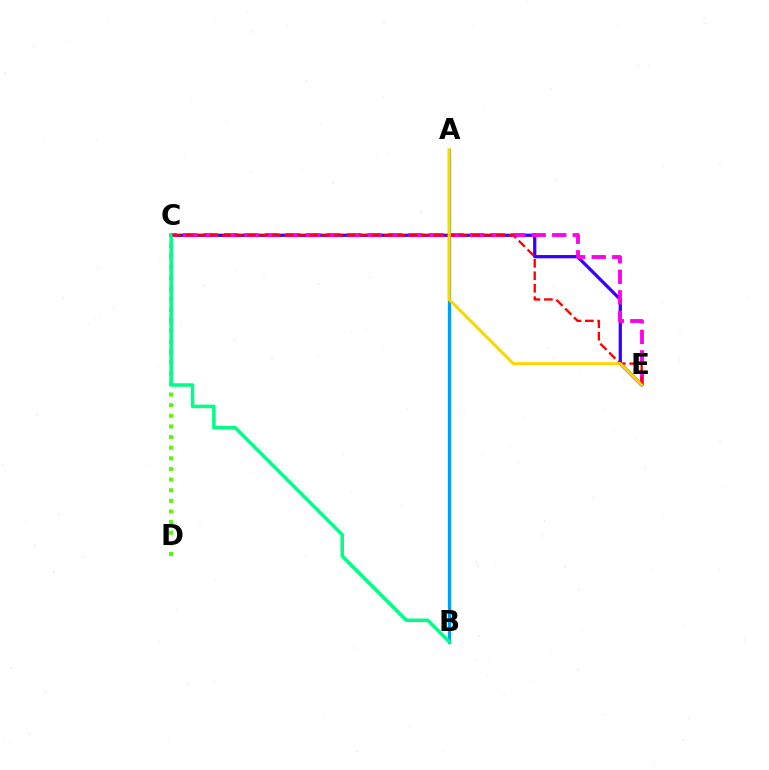{('C', 'D'): [{'color': '#4fff00', 'line_style': 'dotted', 'thickness': 2.89}], ('A', 'B'): [{'color': '#009eff', 'line_style': 'solid', 'thickness': 2.36}], ('C', 'E'): [{'color': '#3700ff', 'line_style': 'solid', 'thickness': 2.34}, {'color': '#ff00ed', 'line_style': 'dashed', 'thickness': 2.79}, {'color': '#ff0000', 'line_style': 'dashed', 'thickness': 1.69}], ('B', 'C'): [{'color': '#00ff86', 'line_style': 'solid', 'thickness': 2.54}], ('A', 'E'): [{'color': '#ffd500', 'line_style': 'solid', 'thickness': 2.13}]}